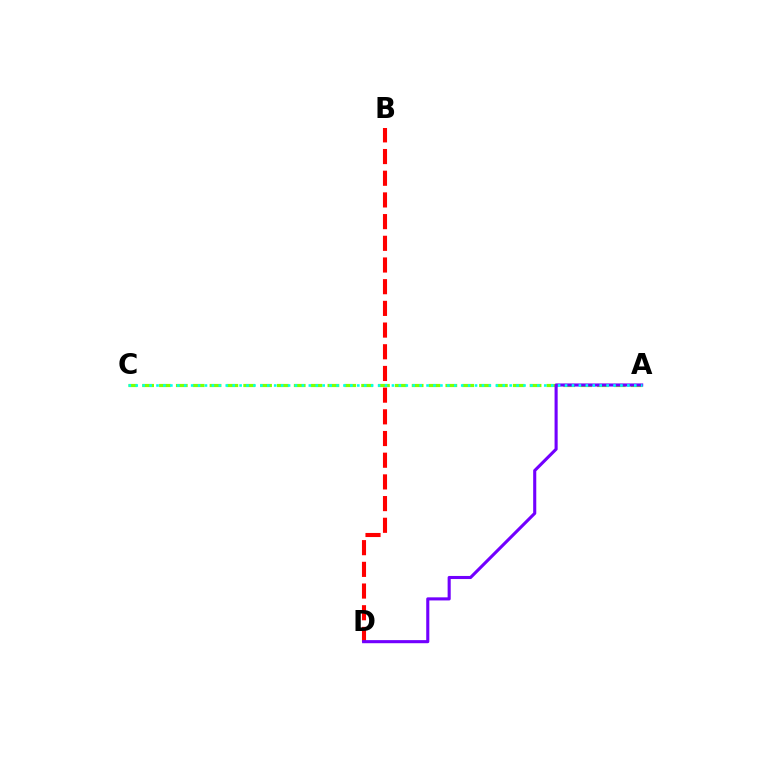{('B', 'D'): [{'color': '#ff0000', 'line_style': 'dashed', 'thickness': 2.95}], ('A', 'C'): [{'color': '#84ff00', 'line_style': 'dashed', 'thickness': 2.29}, {'color': '#00fff6', 'line_style': 'dotted', 'thickness': 1.88}], ('A', 'D'): [{'color': '#7200ff', 'line_style': 'solid', 'thickness': 2.23}]}